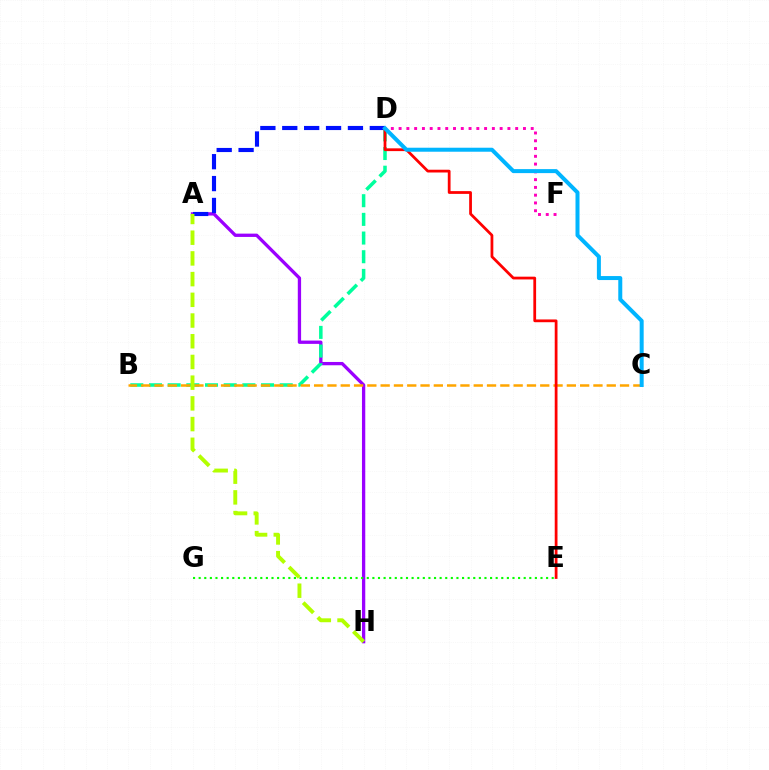{('A', 'H'): [{'color': '#9b00ff', 'line_style': 'solid', 'thickness': 2.38}, {'color': '#b3ff00', 'line_style': 'dashed', 'thickness': 2.81}], ('E', 'G'): [{'color': '#08ff00', 'line_style': 'dotted', 'thickness': 1.52}], ('A', 'D'): [{'color': '#0010ff', 'line_style': 'dashed', 'thickness': 2.97}], ('B', 'D'): [{'color': '#00ff9d', 'line_style': 'dashed', 'thickness': 2.54}], ('B', 'C'): [{'color': '#ffa500', 'line_style': 'dashed', 'thickness': 1.81}], ('D', 'F'): [{'color': '#ff00bd', 'line_style': 'dotted', 'thickness': 2.11}], ('D', 'E'): [{'color': '#ff0000', 'line_style': 'solid', 'thickness': 1.99}], ('C', 'D'): [{'color': '#00b5ff', 'line_style': 'solid', 'thickness': 2.88}]}